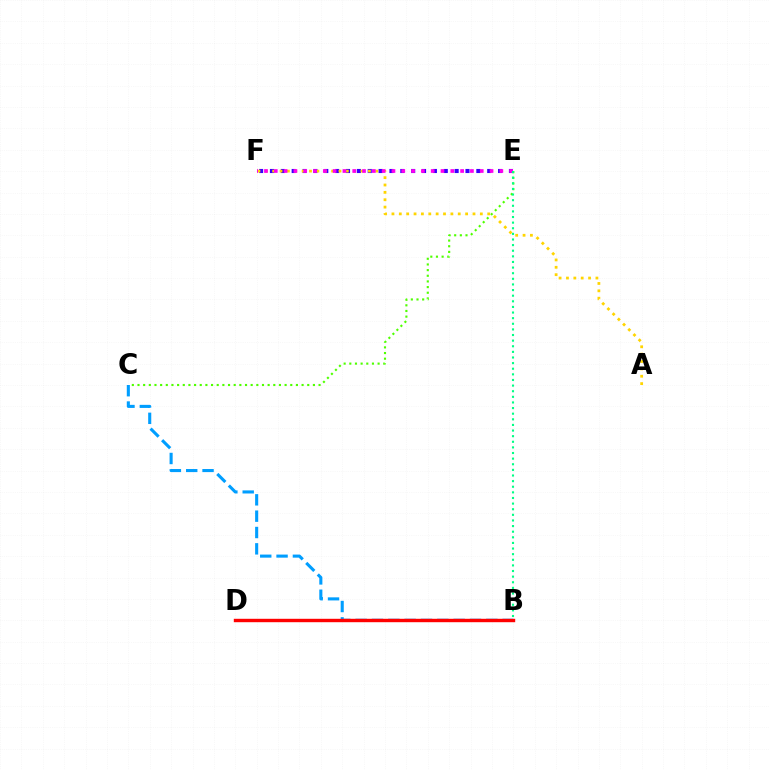{('B', 'C'): [{'color': '#009eff', 'line_style': 'dashed', 'thickness': 2.22}], ('E', 'F'): [{'color': '#3700ff', 'line_style': 'dotted', 'thickness': 2.95}, {'color': '#ff00ed', 'line_style': 'dotted', 'thickness': 2.66}], ('C', 'E'): [{'color': '#4fff00', 'line_style': 'dotted', 'thickness': 1.54}], ('A', 'F'): [{'color': '#ffd500', 'line_style': 'dotted', 'thickness': 2.0}], ('B', 'D'): [{'color': '#ff0000', 'line_style': 'solid', 'thickness': 2.45}], ('B', 'E'): [{'color': '#00ff86', 'line_style': 'dotted', 'thickness': 1.53}]}